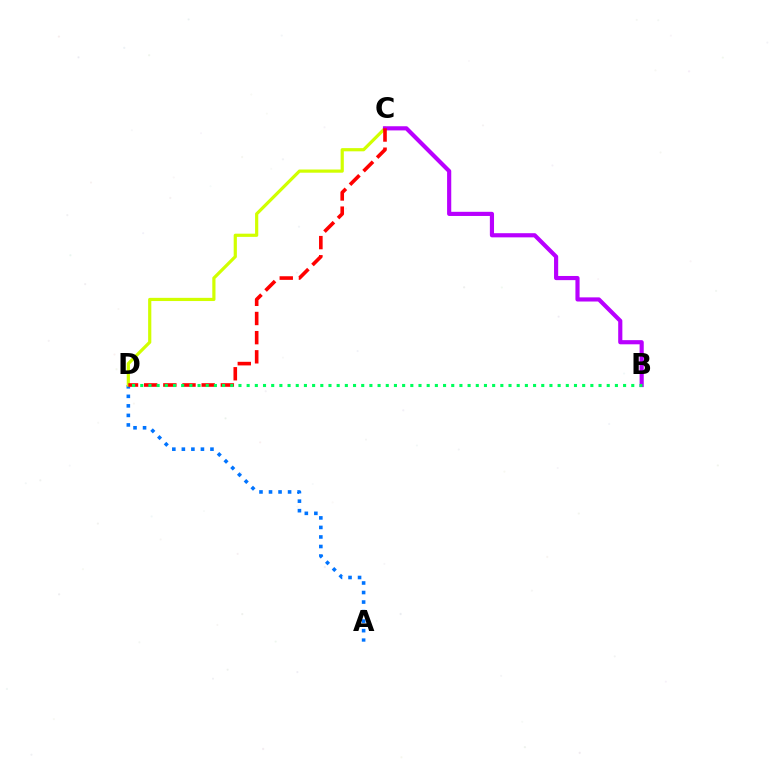{('A', 'D'): [{'color': '#0074ff', 'line_style': 'dotted', 'thickness': 2.59}], ('C', 'D'): [{'color': '#d1ff00', 'line_style': 'solid', 'thickness': 2.3}, {'color': '#ff0000', 'line_style': 'dashed', 'thickness': 2.6}], ('B', 'C'): [{'color': '#b900ff', 'line_style': 'solid', 'thickness': 2.99}], ('B', 'D'): [{'color': '#00ff5c', 'line_style': 'dotted', 'thickness': 2.22}]}